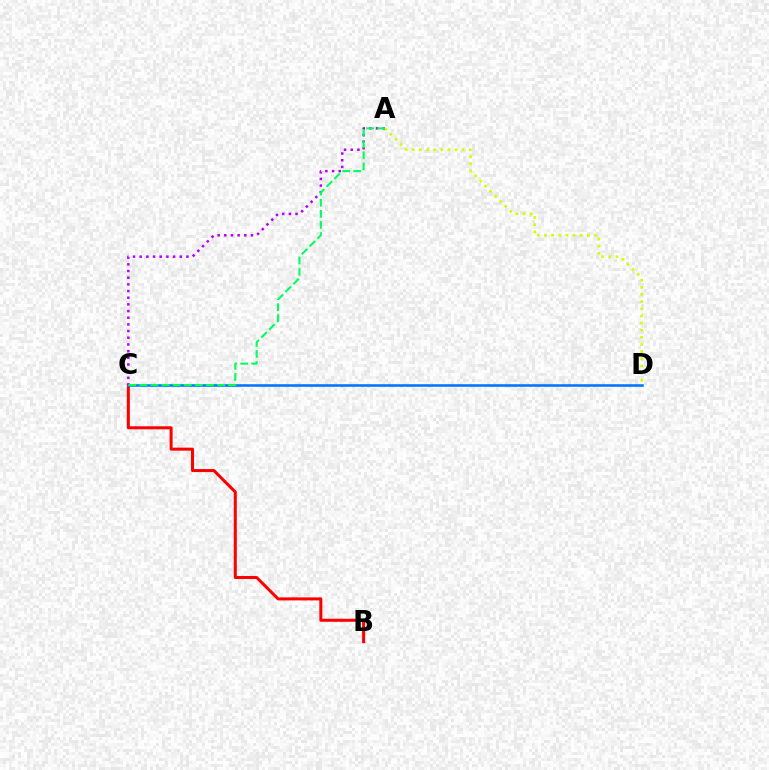{('A', 'D'): [{'color': '#d1ff00', 'line_style': 'dotted', 'thickness': 1.94}], ('B', 'C'): [{'color': '#ff0000', 'line_style': 'solid', 'thickness': 2.17}], ('C', 'D'): [{'color': '#0074ff', 'line_style': 'solid', 'thickness': 1.85}], ('A', 'C'): [{'color': '#b900ff', 'line_style': 'dotted', 'thickness': 1.81}, {'color': '#00ff5c', 'line_style': 'dashed', 'thickness': 1.51}]}